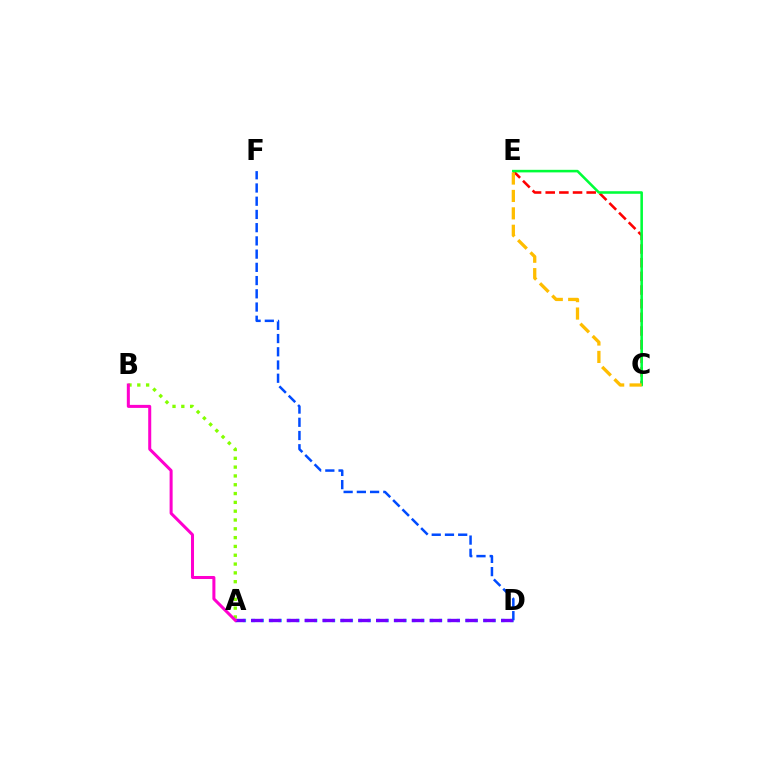{('A', 'D'): [{'color': '#00fff6', 'line_style': 'dotted', 'thickness': 2.42}, {'color': '#7200ff', 'line_style': 'dashed', 'thickness': 2.43}], ('C', 'E'): [{'color': '#ff0000', 'line_style': 'dashed', 'thickness': 1.86}, {'color': '#00ff39', 'line_style': 'solid', 'thickness': 1.84}, {'color': '#ffbd00', 'line_style': 'dashed', 'thickness': 2.37}], ('D', 'F'): [{'color': '#004bff', 'line_style': 'dashed', 'thickness': 1.8}], ('A', 'B'): [{'color': '#84ff00', 'line_style': 'dotted', 'thickness': 2.39}, {'color': '#ff00cf', 'line_style': 'solid', 'thickness': 2.18}]}